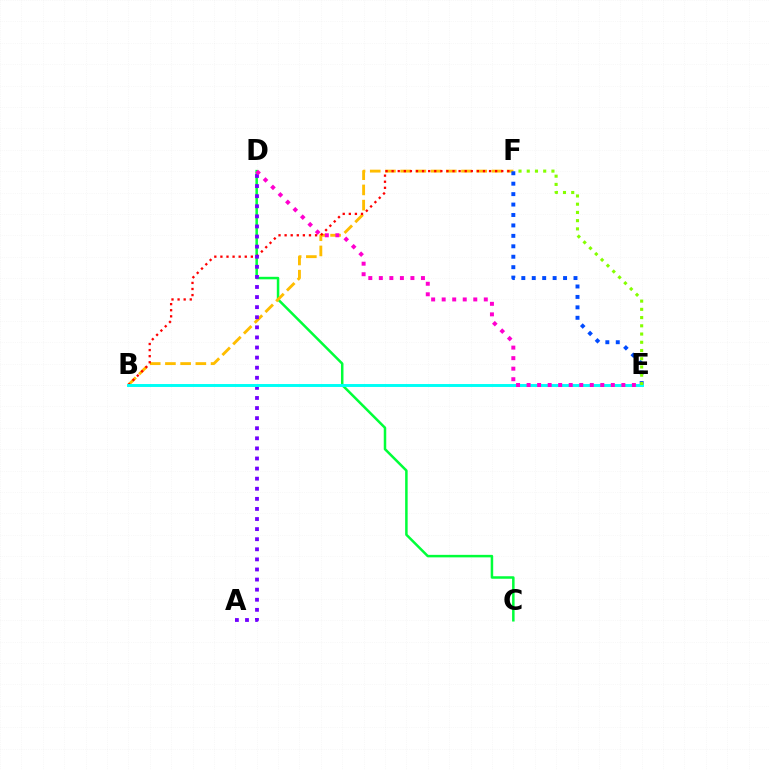{('C', 'D'): [{'color': '#00ff39', 'line_style': 'solid', 'thickness': 1.8}], ('B', 'F'): [{'color': '#ffbd00', 'line_style': 'dashed', 'thickness': 2.07}, {'color': '#ff0000', 'line_style': 'dotted', 'thickness': 1.65}], ('E', 'F'): [{'color': '#004bff', 'line_style': 'dotted', 'thickness': 2.84}, {'color': '#84ff00', 'line_style': 'dotted', 'thickness': 2.24}], ('A', 'D'): [{'color': '#7200ff', 'line_style': 'dotted', 'thickness': 2.74}], ('B', 'E'): [{'color': '#00fff6', 'line_style': 'solid', 'thickness': 2.12}], ('D', 'E'): [{'color': '#ff00cf', 'line_style': 'dotted', 'thickness': 2.86}]}